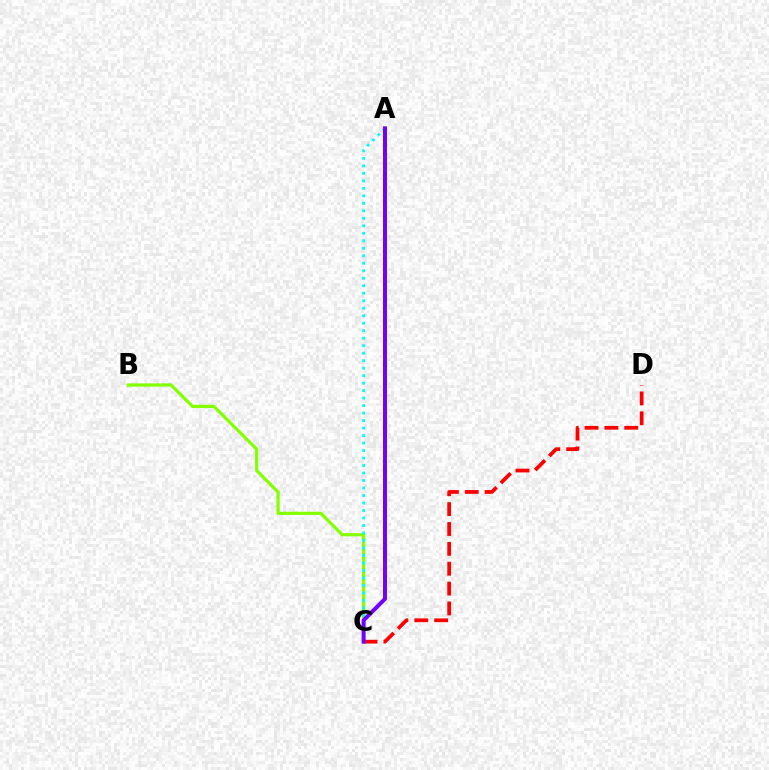{('C', 'D'): [{'color': '#ff0000', 'line_style': 'dashed', 'thickness': 2.7}], ('B', 'C'): [{'color': '#84ff00', 'line_style': 'solid', 'thickness': 2.31}], ('A', 'C'): [{'color': '#00fff6', 'line_style': 'dotted', 'thickness': 2.04}, {'color': '#7200ff', 'line_style': 'solid', 'thickness': 2.87}]}